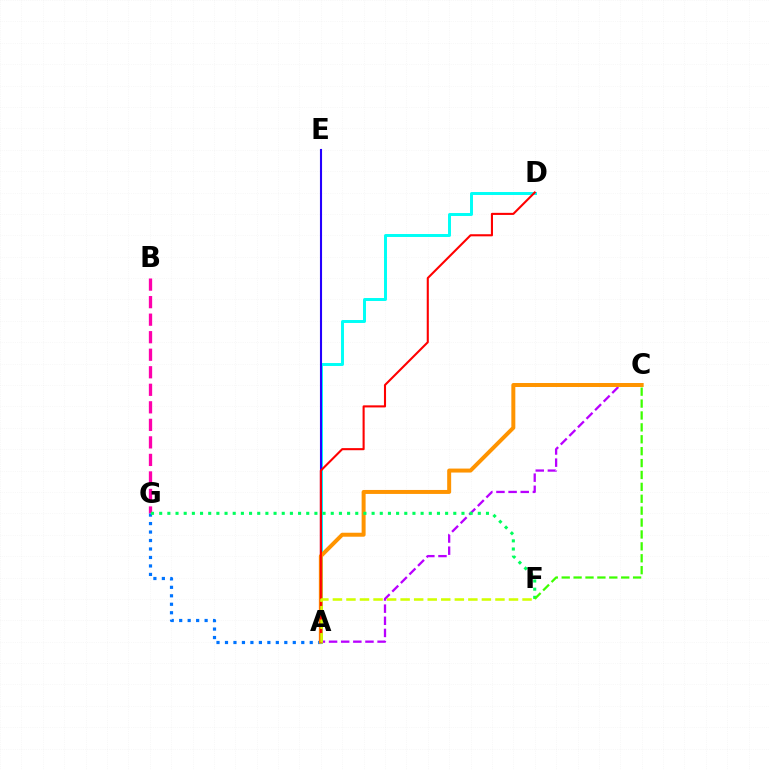{('B', 'G'): [{'color': '#ff00ac', 'line_style': 'dashed', 'thickness': 2.38}], ('A', 'G'): [{'color': '#0074ff', 'line_style': 'dotted', 'thickness': 2.3}], ('A', 'C'): [{'color': '#b900ff', 'line_style': 'dashed', 'thickness': 1.65}, {'color': '#ff9400', 'line_style': 'solid', 'thickness': 2.86}], ('A', 'D'): [{'color': '#00fff6', 'line_style': 'solid', 'thickness': 2.13}, {'color': '#ff0000', 'line_style': 'solid', 'thickness': 1.51}], ('A', 'E'): [{'color': '#2500ff', 'line_style': 'solid', 'thickness': 1.51}], ('F', 'G'): [{'color': '#00ff5c', 'line_style': 'dotted', 'thickness': 2.22}], ('A', 'F'): [{'color': '#d1ff00', 'line_style': 'dashed', 'thickness': 1.84}], ('C', 'F'): [{'color': '#3dff00', 'line_style': 'dashed', 'thickness': 1.62}]}